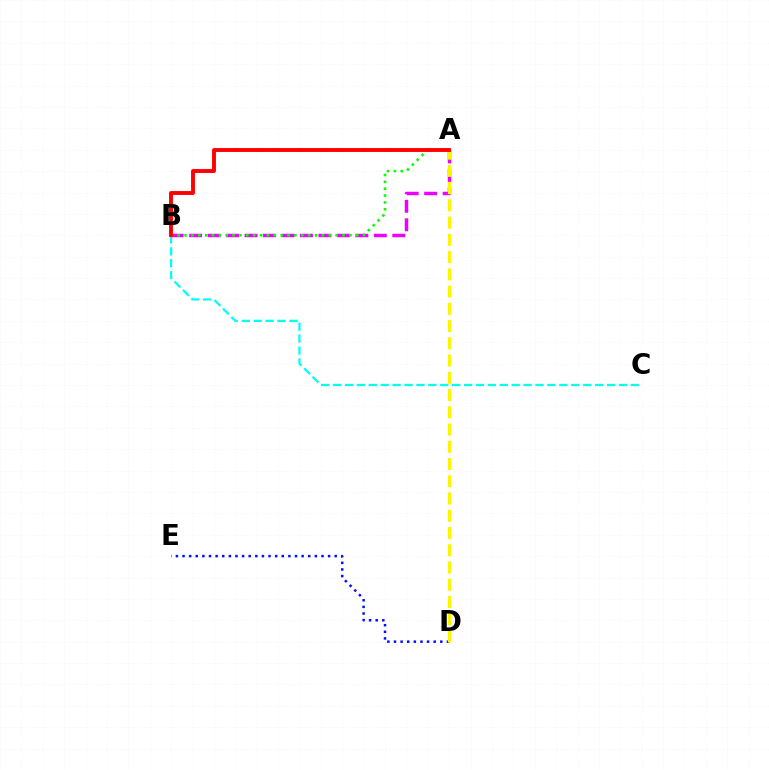{('D', 'E'): [{'color': '#0010ff', 'line_style': 'dotted', 'thickness': 1.8}], ('B', 'C'): [{'color': '#00fff6', 'line_style': 'dashed', 'thickness': 1.62}], ('A', 'B'): [{'color': '#ee00ff', 'line_style': 'dashed', 'thickness': 2.51}, {'color': '#08ff00', 'line_style': 'dotted', 'thickness': 1.87}, {'color': '#ff0000', 'line_style': 'solid', 'thickness': 2.8}], ('A', 'D'): [{'color': '#fcf500', 'line_style': 'dashed', 'thickness': 2.34}]}